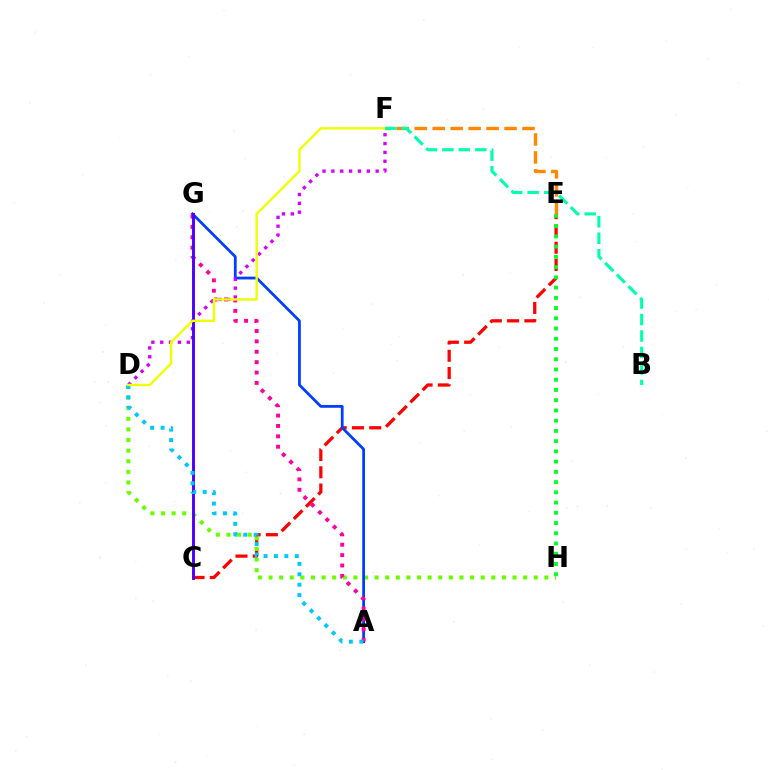{('C', 'E'): [{'color': '#ff0000', 'line_style': 'dashed', 'thickness': 2.35}], ('E', 'H'): [{'color': '#00ff27', 'line_style': 'dotted', 'thickness': 2.78}], ('D', 'H'): [{'color': '#66ff00', 'line_style': 'dotted', 'thickness': 2.88}], ('A', 'G'): [{'color': '#003fff', 'line_style': 'solid', 'thickness': 2.0}, {'color': '#ff00a0', 'line_style': 'dotted', 'thickness': 2.82}], ('D', 'F'): [{'color': '#d600ff', 'line_style': 'dotted', 'thickness': 2.41}, {'color': '#eeff00', 'line_style': 'solid', 'thickness': 1.72}], ('C', 'G'): [{'color': '#4f00ff', 'line_style': 'solid', 'thickness': 2.11}], ('A', 'D'): [{'color': '#00c7ff', 'line_style': 'dotted', 'thickness': 2.83}], ('E', 'F'): [{'color': '#ff8800', 'line_style': 'dashed', 'thickness': 2.44}], ('B', 'F'): [{'color': '#00ffaf', 'line_style': 'dashed', 'thickness': 2.24}]}